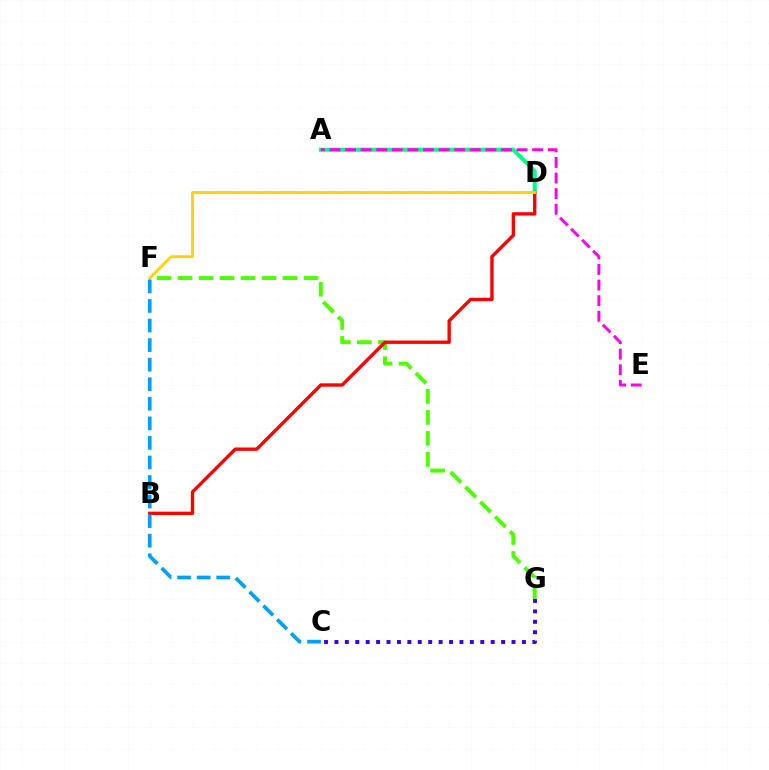{('F', 'G'): [{'color': '#4fff00', 'line_style': 'dashed', 'thickness': 2.85}], ('A', 'D'): [{'color': '#00ff86', 'line_style': 'solid', 'thickness': 2.91}], ('B', 'D'): [{'color': '#ff0000', 'line_style': 'solid', 'thickness': 2.42}], ('A', 'E'): [{'color': '#ff00ed', 'line_style': 'dashed', 'thickness': 2.12}], ('D', 'F'): [{'color': '#ffd500', 'line_style': 'solid', 'thickness': 2.07}], ('C', 'G'): [{'color': '#3700ff', 'line_style': 'dotted', 'thickness': 2.83}], ('C', 'F'): [{'color': '#009eff', 'line_style': 'dashed', 'thickness': 2.66}]}